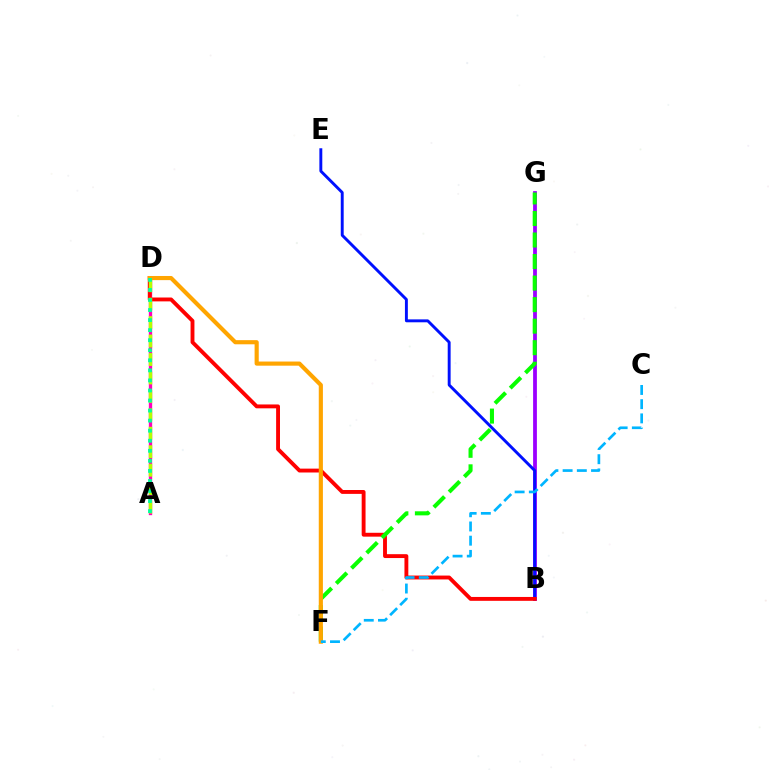{('B', 'G'): [{'color': '#9b00ff', 'line_style': 'solid', 'thickness': 2.72}], ('A', 'D'): [{'color': '#ff00bd', 'line_style': 'solid', 'thickness': 2.4}, {'color': '#b3ff00', 'line_style': 'dashed', 'thickness': 2.51}, {'color': '#00ff9d', 'line_style': 'dotted', 'thickness': 2.73}], ('B', 'E'): [{'color': '#0010ff', 'line_style': 'solid', 'thickness': 2.1}], ('B', 'D'): [{'color': '#ff0000', 'line_style': 'solid', 'thickness': 2.79}], ('F', 'G'): [{'color': '#08ff00', 'line_style': 'dashed', 'thickness': 2.93}], ('D', 'F'): [{'color': '#ffa500', 'line_style': 'solid', 'thickness': 2.98}], ('C', 'F'): [{'color': '#00b5ff', 'line_style': 'dashed', 'thickness': 1.93}]}